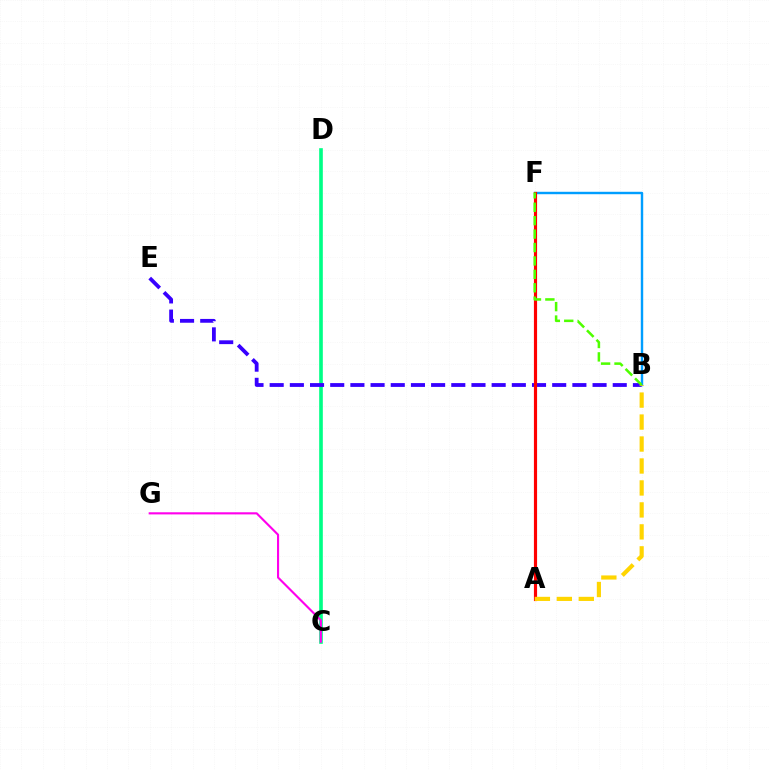{('B', 'F'): [{'color': '#009eff', 'line_style': 'solid', 'thickness': 1.74}, {'color': '#4fff00', 'line_style': 'dashed', 'thickness': 1.82}], ('C', 'D'): [{'color': '#00ff86', 'line_style': 'solid', 'thickness': 2.62}], ('B', 'E'): [{'color': '#3700ff', 'line_style': 'dashed', 'thickness': 2.74}], ('C', 'G'): [{'color': '#ff00ed', 'line_style': 'solid', 'thickness': 1.53}], ('A', 'F'): [{'color': '#ff0000', 'line_style': 'solid', 'thickness': 2.28}], ('A', 'B'): [{'color': '#ffd500', 'line_style': 'dashed', 'thickness': 2.98}]}